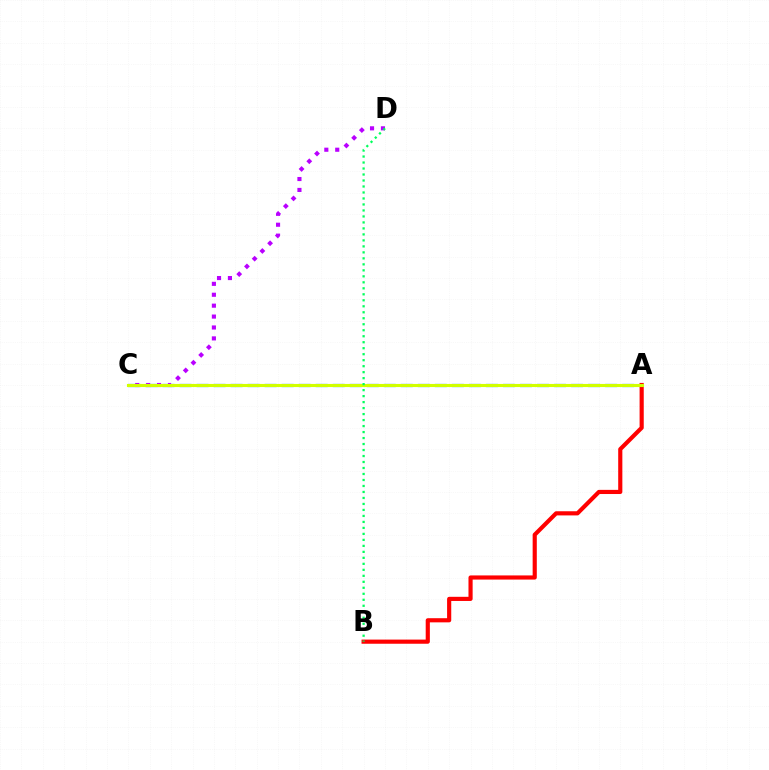{('A', 'C'): [{'color': '#0074ff', 'line_style': 'dashed', 'thickness': 2.31}, {'color': '#d1ff00', 'line_style': 'solid', 'thickness': 2.24}], ('A', 'B'): [{'color': '#ff0000', 'line_style': 'solid', 'thickness': 2.99}], ('C', 'D'): [{'color': '#b900ff', 'line_style': 'dotted', 'thickness': 2.97}], ('B', 'D'): [{'color': '#00ff5c', 'line_style': 'dotted', 'thickness': 1.63}]}